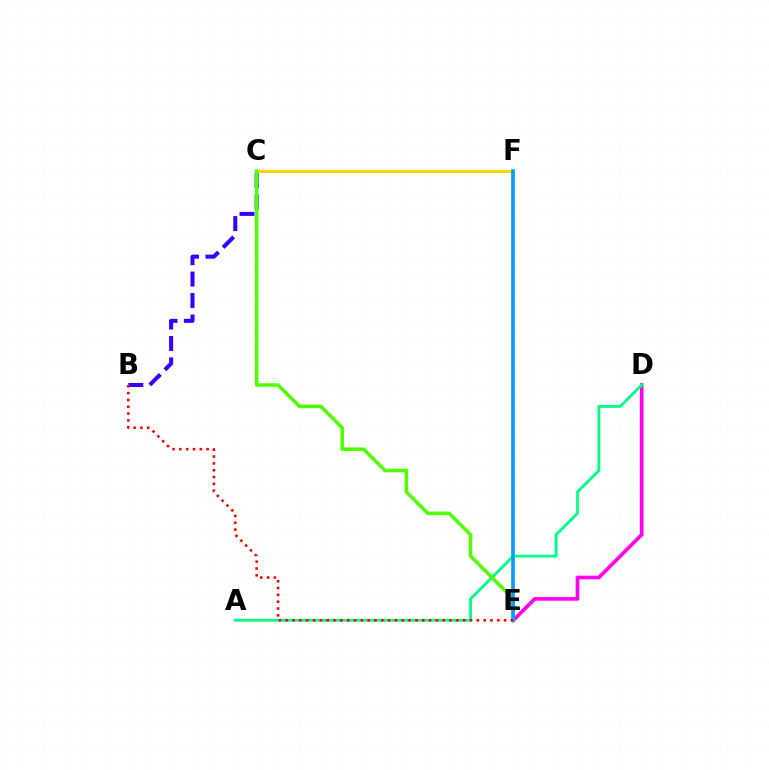{('D', 'E'): [{'color': '#ff00ed', 'line_style': 'solid', 'thickness': 2.64}], ('A', 'D'): [{'color': '#00ff86', 'line_style': 'solid', 'thickness': 2.03}], ('B', 'C'): [{'color': '#3700ff', 'line_style': 'dashed', 'thickness': 2.91}], ('C', 'F'): [{'color': '#ffd500', 'line_style': 'solid', 'thickness': 2.19}], ('C', 'E'): [{'color': '#4fff00', 'line_style': 'solid', 'thickness': 2.53}], ('E', 'F'): [{'color': '#009eff', 'line_style': 'solid', 'thickness': 2.61}], ('B', 'E'): [{'color': '#ff0000', 'line_style': 'dotted', 'thickness': 1.85}]}